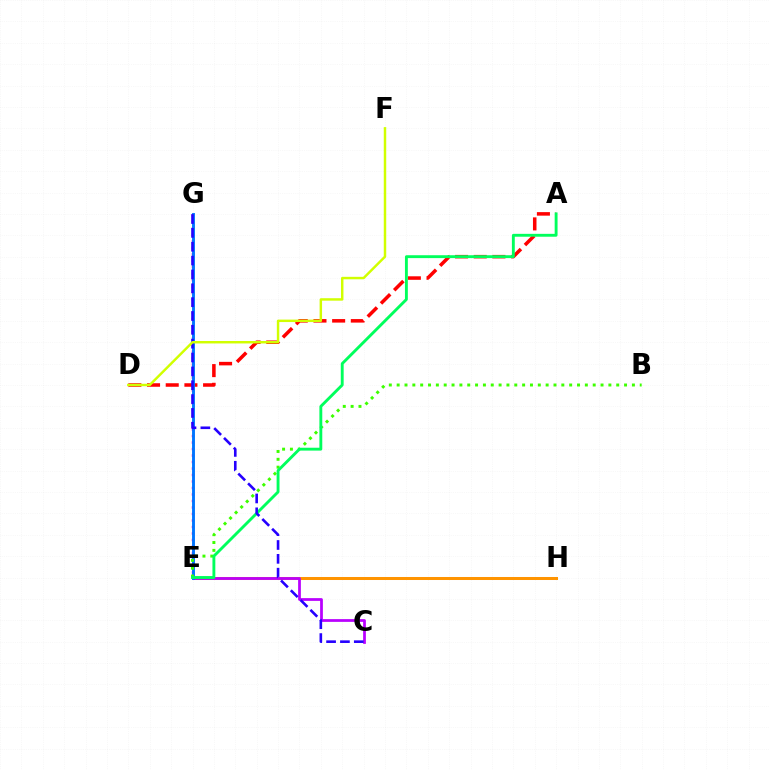{('E', 'H'): [{'color': '#00fff6', 'line_style': 'dashed', 'thickness': 1.98}, {'color': '#ff9400', 'line_style': 'solid', 'thickness': 2.17}], ('A', 'D'): [{'color': '#ff0000', 'line_style': 'dashed', 'thickness': 2.54}], ('E', 'G'): [{'color': '#ff00ac', 'line_style': 'dotted', 'thickness': 1.76}, {'color': '#0074ff', 'line_style': 'solid', 'thickness': 2.08}], ('C', 'E'): [{'color': '#b900ff', 'line_style': 'solid', 'thickness': 1.98}], ('B', 'E'): [{'color': '#3dff00', 'line_style': 'dotted', 'thickness': 2.13}], ('A', 'E'): [{'color': '#00ff5c', 'line_style': 'solid', 'thickness': 2.07}], ('C', 'G'): [{'color': '#2500ff', 'line_style': 'dashed', 'thickness': 1.88}], ('D', 'F'): [{'color': '#d1ff00', 'line_style': 'solid', 'thickness': 1.77}]}